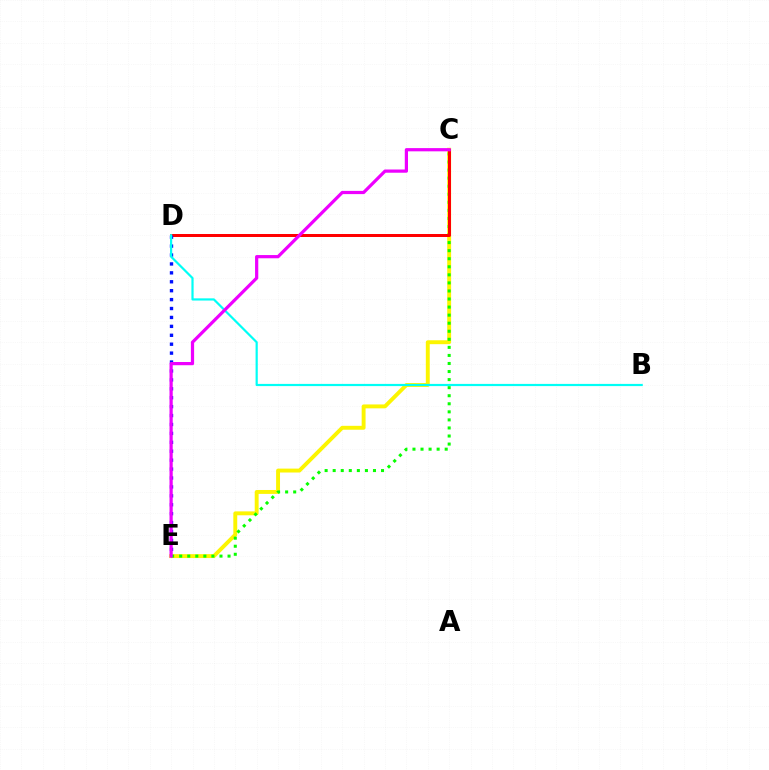{('C', 'E'): [{'color': '#fcf500', 'line_style': 'solid', 'thickness': 2.81}, {'color': '#08ff00', 'line_style': 'dotted', 'thickness': 2.19}, {'color': '#ee00ff', 'line_style': 'solid', 'thickness': 2.32}], ('C', 'D'): [{'color': '#ff0000', 'line_style': 'solid', 'thickness': 2.16}], ('D', 'E'): [{'color': '#0010ff', 'line_style': 'dotted', 'thickness': 2.42}], ('B', 'D'): [{'color': '#00fff6', 'line_style': 'solid', 'thickness': 1.58}]}